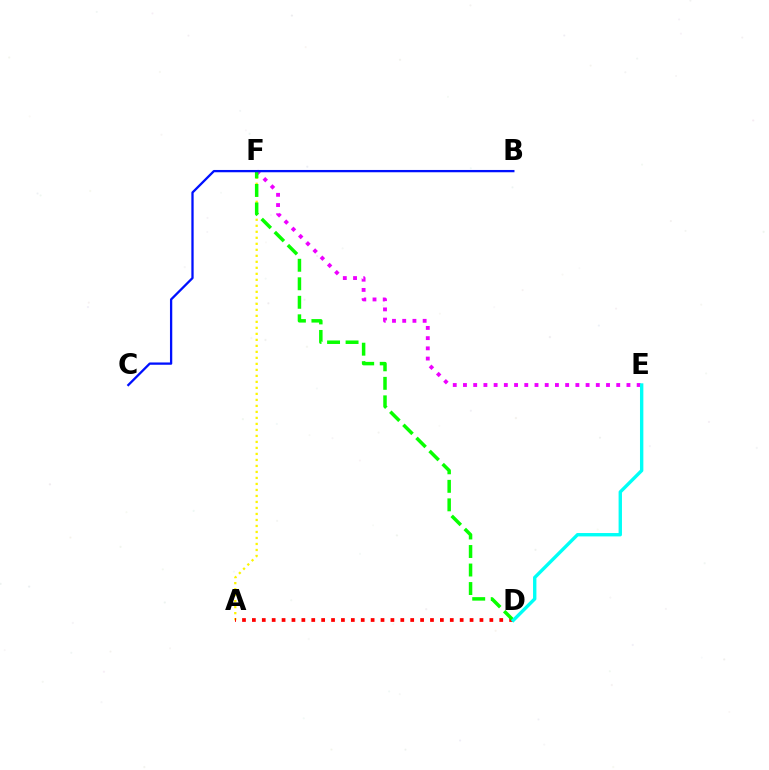{('A', 'F'): [{'color': '#fcf500', 'line_style': 'dotted', 'thickness': 1.63}], ('A', 'D'): [{'color': '#ff0000', 'line_style': 'dotted', 'thickness': 2.69}], ('E', 'F'): [{'color': '#ee00ff', 'line_style': 'dotted', 'thickness': 2.78}], ('D', 'F'): [{'color': '#08ff00', 'line_style': 'dashed', 'thickness': 2.51}], ('D', 'E'): [{'color': '#00fff6', 'line_style': 'solid', 'thickness': 2.43}], ('B', 'C'): [{'color': '#0010ff', 'line_style': 'solid', 'thickness': 1.65}]}